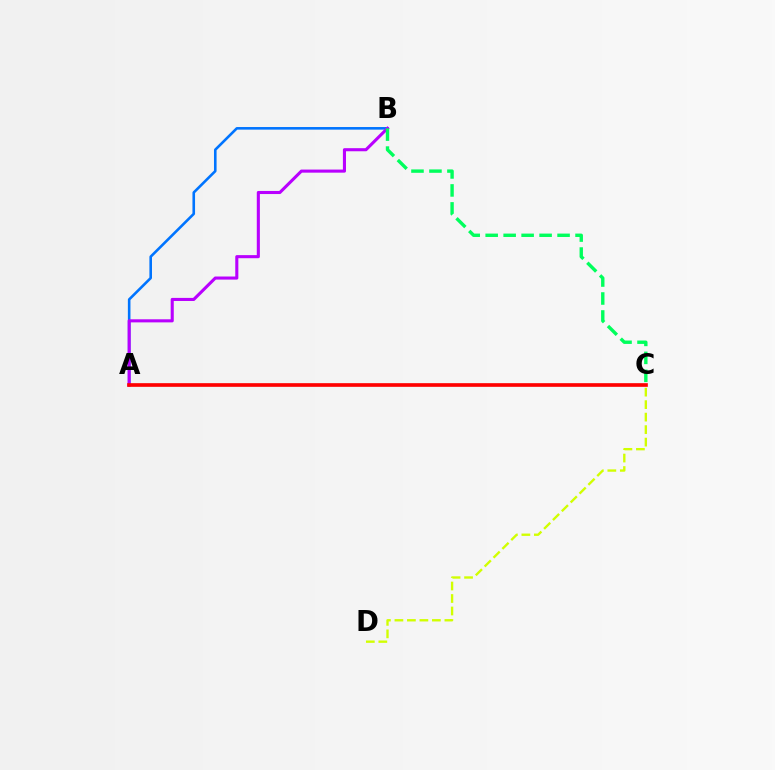{('C', 'D'): [{'color': '#d1ff00', 'line_style': 'dashed', 'thickness': 1.7}], ('A', 'B'): [{'color': '#0074ff', 'line_style': 'solid', 'thickness': 1.87}, {'color': '#b900ff', 'line_style': 'solid', 'thickness': 2.22}], ('B', 'C'): [{'color': '#00ff5c', 'line_style': 'dashed', 'thickness': 2.44}], ('A', 'C'): [{'color': '#ff0000', 'line_style': 'solid', 'thickness': 2.63}]}